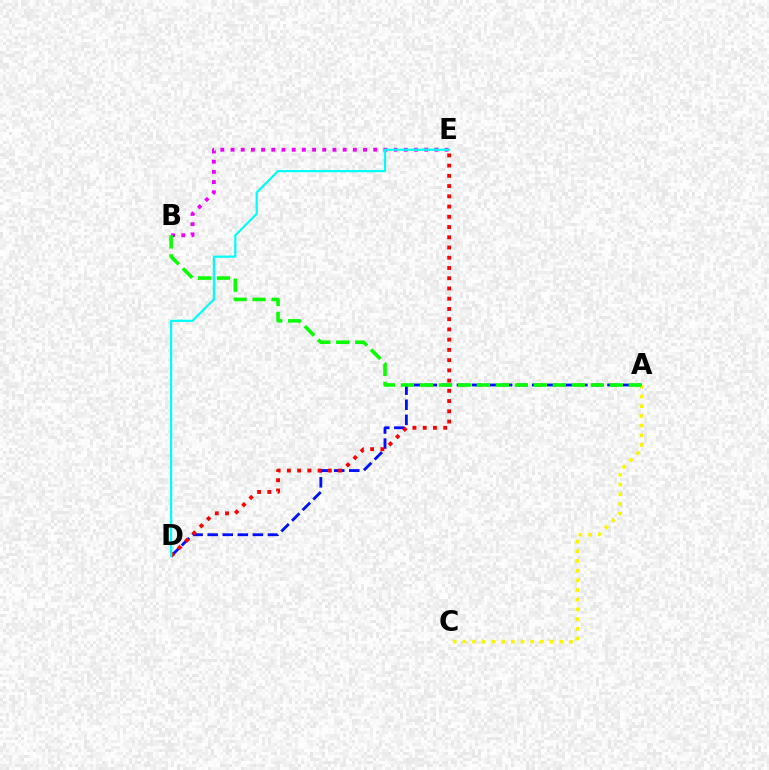{('A', 'D'): [{'color': '#0010ff', 'line_style': 'dashed', 'thickness': 2.05}], ('A', 'C'): [{'color': '#fcf500', 'line_style': 'dotted', 'thickness': 2.63}], ('B', 'E'): [{'color': '#ee00ff', 'line_style': 'dotted', 'thickness': 2.77}], ('A', 'B'): [{'color': '#08ff00', 'line_style': 'dashed', 'thickness': 2.58}], ('D', 'E'): [{'color': '#ff0000', 'line_style': 'dotted', 'thickness': 2.78}, {'color': '#00fff6', 'line_style': 'solid', 'thickness': 1.6}]}